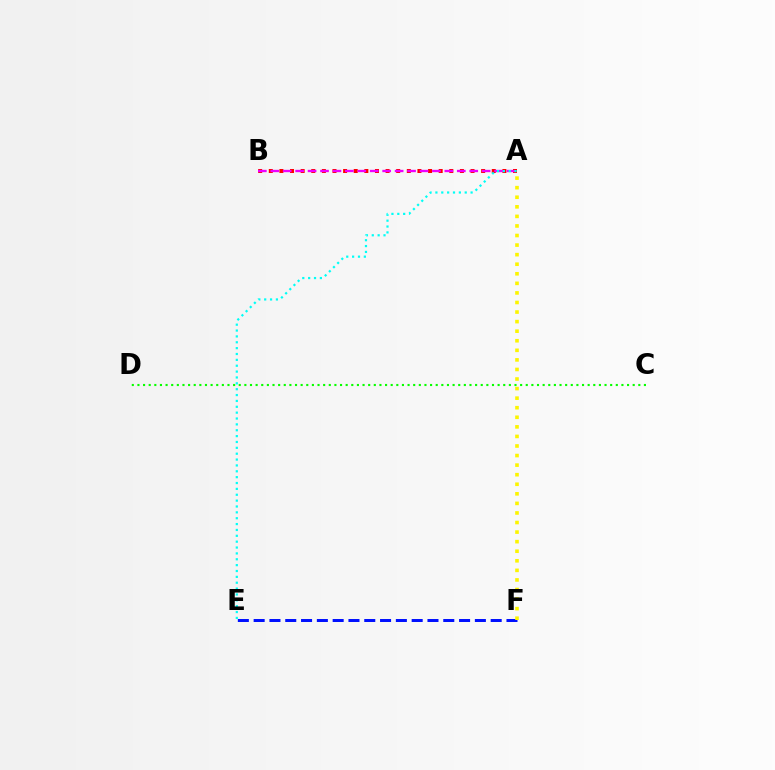{('A', 'B'): [{'color': '#ff0000', 'line_style': 'dotted', 'thickness': 2.88}, {'color': '#ee00ff', 'line_style': 'dashed', 'thickness': 1.69}], ('E', 'F'): [{'color': '#0010ff', 'line_style': 'dashed', 'thickness': 2.15}], ('A', 'E'): [{'color': '#00fff6', 'line_style': 'dotted', 'thickness': 1.59}], ('C', 'D'): [{'color': '#08ff00', 'line_style': 'dotted', 'thickness': 1.53}], ('A', 'F'): [{'color': '#fcf500', 'line_style': 'dotted', 'thickness': 2.6}]}